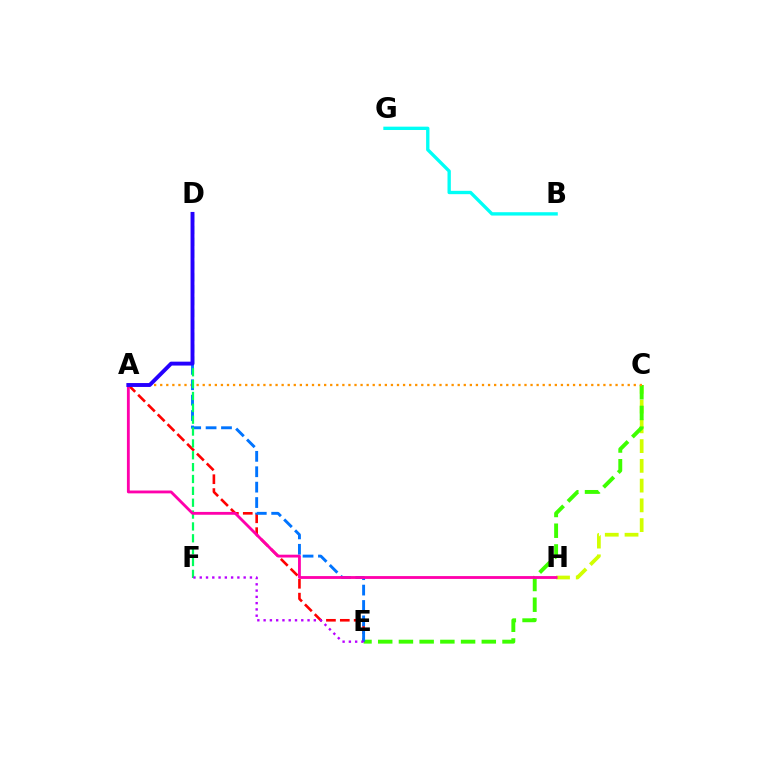{('C', 'H'): [{'color': '#d1ff00', 'line_style': 'dashed', 'thickness': 2.68}], ('C', 'E'): [{'color': '#3dff00', 'line_style': 'dashed', 'thickness': 2.81}], ('B', 'G'): [{'color': '#00fff6', 'line_style': 'solid', 'thickness': 2.41}], ('A', 'E'): [{'color': '#ff0000', 'line_style': 'dashed', 'thickness': 1.88}], ('A', 'C'): [{'color': '#ff9400', 'line_style': 'dotted', 'thickness': 1.65}], ('D', 'E'): [{'color': '#0074ff', 'line_style': 'dashed', 'thickness': 2.09}], ('D', 'F'): [{'color': '#00ff5c', 'line_style': 'dashed', 'thickness': 1.61}], ('A', 'H'): [{'color': '#ff00ac', 'line_style': 'solid', 'thickness': 2.04}], ('E', 'F'): [{'color': '#b900ff', 'line_style': 'dotted', 'thickness': 1.7}], ('A', 'D'): [{'color': '#2500ff', 'line_style': 'solid', 'thickness': 2.81}]}